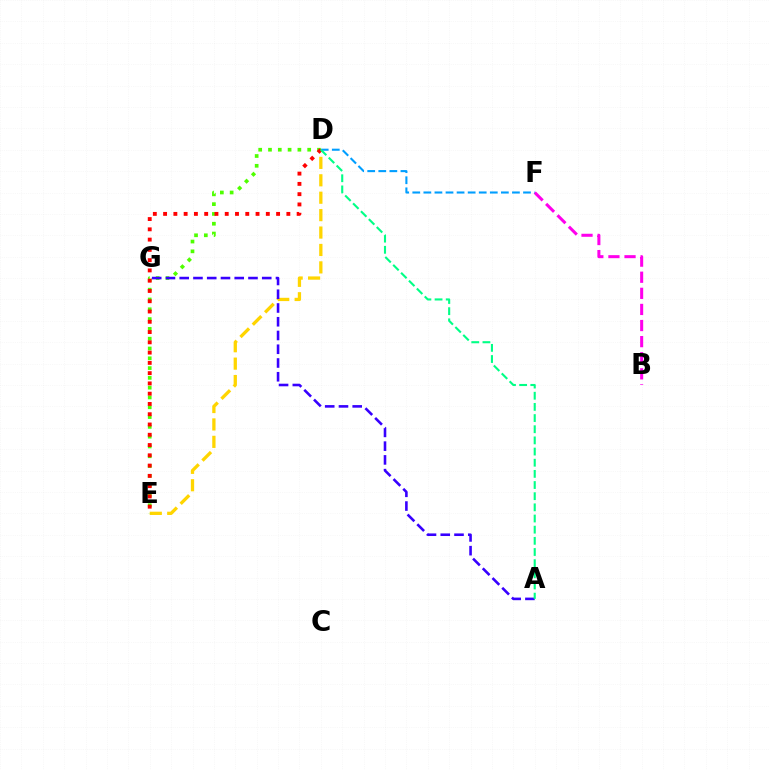{('D', 'E'): [{'color': '#ffd500', 'line_style': 'dashed', 'thickness': 2.37}, {'color': '#4fff00', 'line_style': 'dotted', 'thickness': 2.66}, {'color': '#ff0000', 'line_style': 'dotted', 'thickness': 2.79}], ('B', 'F'): [{'color': '#ff00ed', 'line_style': 'dashed', 'thickness': 2.19}], ('A', 'G'): [{'color': '#3700ff', 'line_style': 'dashed', 'thickness': 1.87}], ('D', 'F'): [{'color': '#009eff', 'line_style': 'dashed', 'thickness': 1.5}], ('A', 'D'): [{'color': '#00ff86', 'line_style': 'dashed', 'thickness': 1.52}]}